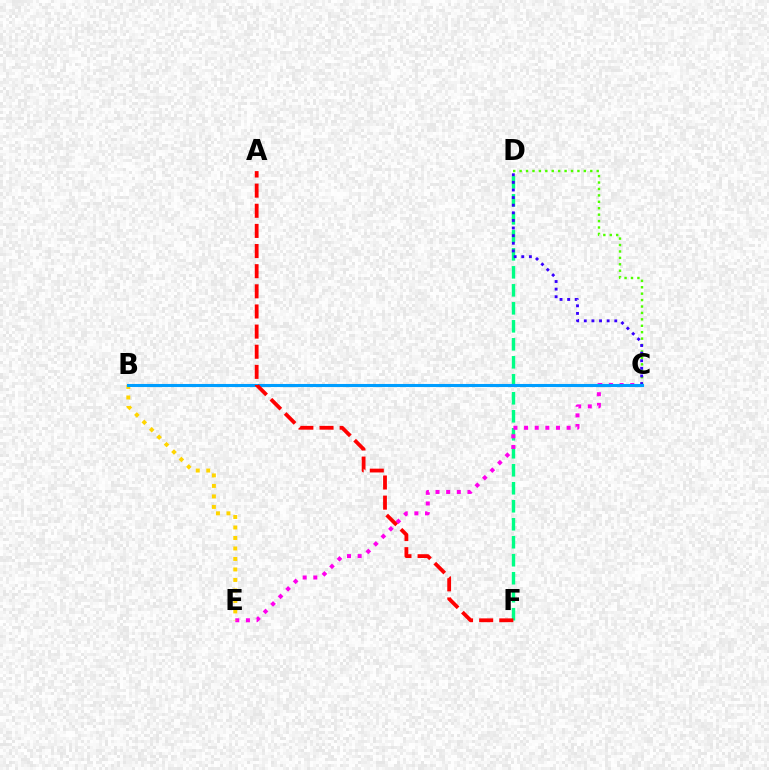{('C', 'D'): [{'color': '#4fff00', 'line_style': 'dotted', 'thickness': 1.74}, {'color': '#3700ff', 'line_style': 'dotted', 'thickness': 2.07}], ('D', 'F'): [{'color': '#00ff86', 'line_style': 'dashed', 'thickness': 2.44}], ('C', 'E'): [{'color': '#ff00ed', 'line_style': 'dotted', 'thickness': 2.89}], ('B', 'E'): [{'color': '#ffd500', 'line_style': 'dotted', 'thickness': 2.85}], ('B', 'C'): [{'color': '#009eff', 'line_style': 'solid', 'thickness': 2.21}], ('A', 'F'): [{'color': '#ff0000', 'line_style': 'dashed', 'thickness': 2.74}]}